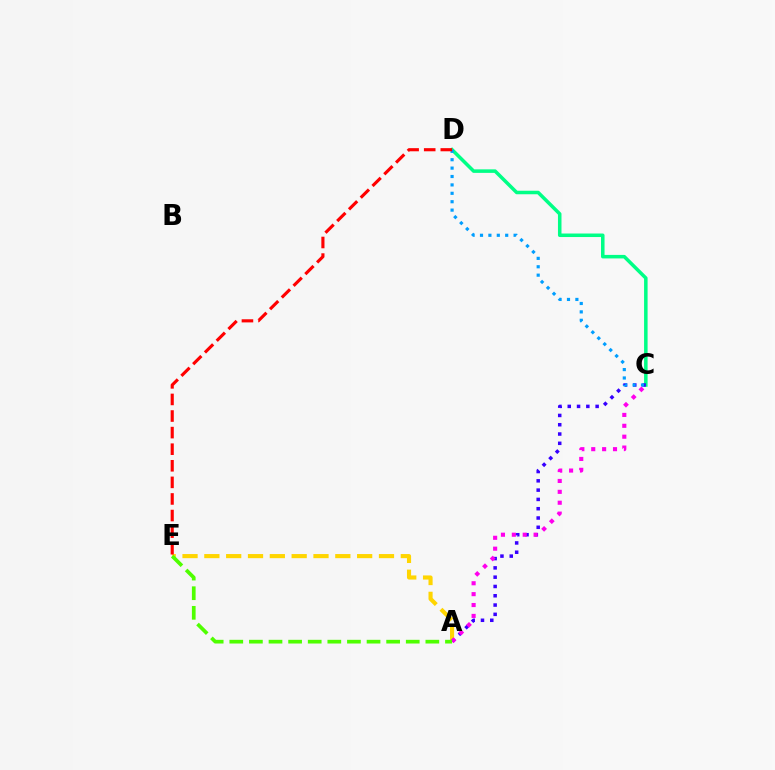{('C', 'D'): [{'color': '#00ff86', 'line_style': 'solid', 'thickness': 2.54}, {'color': '#009eff', 'line_style': 'dotted', 'thickness': 2.28}], ('A', 'E'): [{'color': '#ffd500', 'line_style': 'dashed', 'thickness': 2.97}, {'color': '#4fff00', 'line_style': 'dashed', 'thickness': 2.66}], ('A', 'C'): [{'color': '#3700ff', 'line_style': 'dotted', 'thickness': 2.52}, {'color': '#ff00ed', 'line_style': 'dotted', 'thickness': 2.96}], ('D', 'E'): [{'color': '#ff0000', 'line_style': 'dashed', 'thickness': 2.25}]}